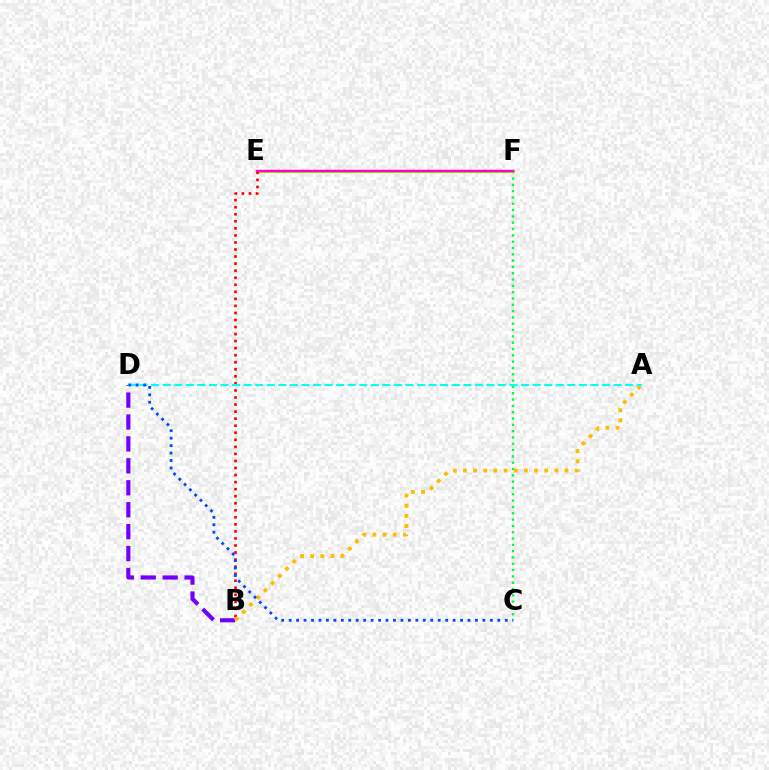{('C', 'F'): [{'color': '#00ff39', 'line_style': 'dotted', 'thickness': 1.72}], ('B', 'D'): [{'color': '#7200ff', 'line_style': 'dashed', 'thickness': 2.98}], ('E', 'F'): [{'color': '#84ff00', 'line_style': 'solid', 'thickness': 2.22}, {'color': '#ff00cf', 'line_style': 'solid', 'thickness': 1.76}], ('B', 'E'): [{'color': '#ff0000', 'line_style': 'dotted', 'thickness': 1.91}], ('A', 'B'): [{'color': '#ffbd00', 'line_style': 'dotted', 'thickness': 2.76}], ('A', 'D'): [{'color': '#00fff6', 'line_style': 'dashed', 'thickness': 1.57}], ('C', 'D'): [{'color': '#004bff', 'line_style': 'dotted', 'thickness': 2.03}]}